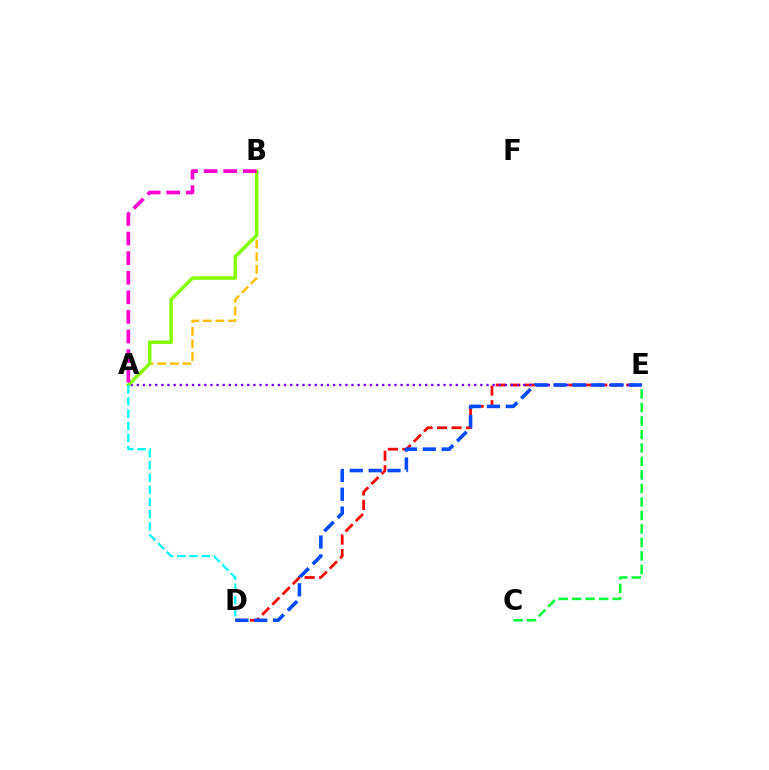{('D', 'E'): [{'color': '#ff0000', 'line_style': 'dashed', 'thickness': 1.97}, {'color': '#004bff', 'line_style': 'dashed', 'thickness': 2.56}], ('A', 'B'): [{'color': '#ffbd00', 'line_style': 'dashed', 'thickness': 1.71}, {'color': '#84ff00', 'line_style': 'solid', 'thickness': 2.5}, {'color': '#ff00cf', 'line_style': 'dashed', 'thickness': 2.66}], ('A', 'E'): [{'color': '#7200ff', 'line_style': 'dotted', 'thickness': 1.67}], ('C', 'E'): [{'color': '#00ff39', 'line_style': 'dashed', 'thickness': 1.83}], ('A', 'D'): [{'color': '#00fff6', 'line_style': 'dashed', 'thickness': 1.66}]}